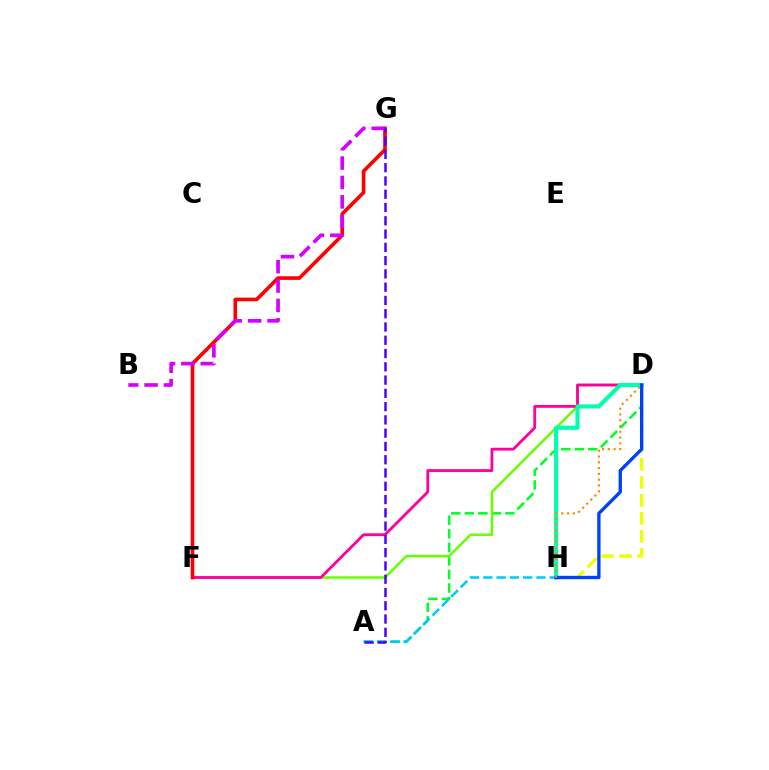{('D', 'H'): [{'color': '#eeff00', 'line_style': 'dashed', 'thickness': 2.44}, {'color': '#00ffaf', 'line_style': 'solid', 'thickness': 2.98}, {'color': '#003fff', 'line_style': 'solid', 'thickness': 2.4}, {'color': '#ff8800', 'line_style': 'dotted', 'thickness': 1.57}], ('A', 'D'): [{'color': '#00ff27', 'line_style': 'dashed', 'thickness': 1.84}], ('D', 'F'): [{'color': '#66ff00', 'line_style': 'solid', 'thickness': 1.79}, {'color': '#ff00a0', 'line_style': 'solid', 'thickness': 2.03}], ('A', 'H'): [{'color': '#00c7ff', 'line_style': 'dashed', 'thickness': 1.8}], ('F', 'G'): [{'color': '#ff0000', 'line_style': 'solid', 'thickness': 2.62}], ('B', 'G'): [{'color': '#d600ff', 'line_style': 'dashed', 'thickness': 2.64}], ('A', 'G'): [{'color': '#4f00ff', 'line_style': 'dashed', 'thickness': 1.8}]}